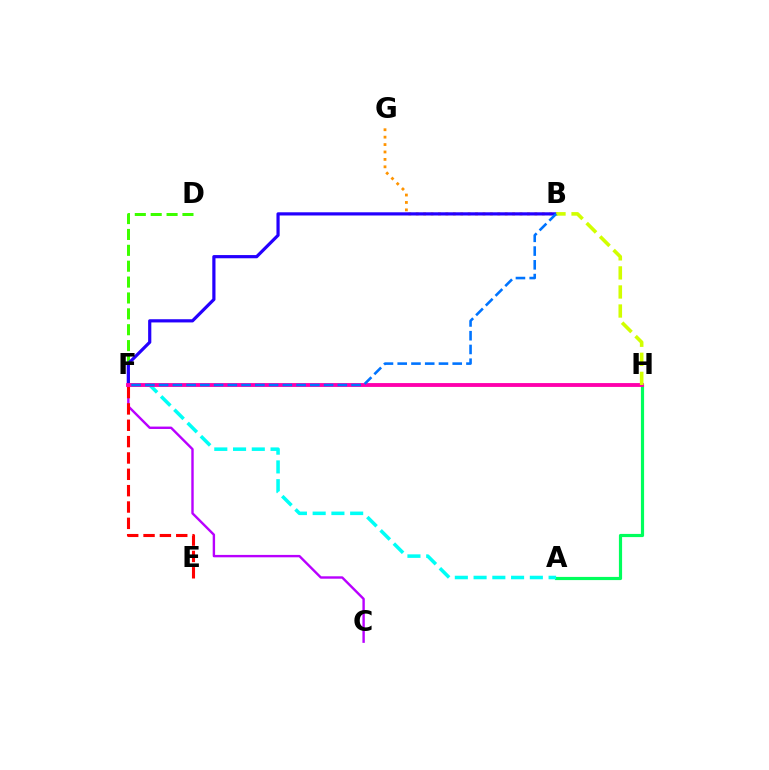{('B', 'G'): [{'color': '#ff9400', 'line_style': 'dotted', 'thickness': 2.02}], ('D', 'F'): [{'color': '#3dff00', 'line_style': 'dashed', 'thickness': 2.16}], ('A', 'H'): [{'color': '#00ff5c', 'line_style': 'solid', 'thickness': 2.29}], ('A', 'F'): [{'color': '#00fff6', 'line_style': 'dashed', 'thickness': 2.55}], ('B', 'F'): [{'color': '#2500ff', 'line_style': 'solid', 'thickness': 2.3}, {'color': '#0074ff', 'line_style': 'dashed', 'thickness': 1.87}], ('C', 'F'): [{'color': '#b900ff', 'line_style': 'solid', 'thickness': 1.73}], ('E', 'F'): [{'color': '#ff0000', 'line_style': 'dashed', 'thickness': 2.22}], ('F', 'H'): [{'color': '#ff00ac', 'line_style': 'solid', 'thickness': 2.77}], ('B', 'H'): [{'color': '#d1ff00', 'line_style': 'dashed', 'thickness': 2.59}]}